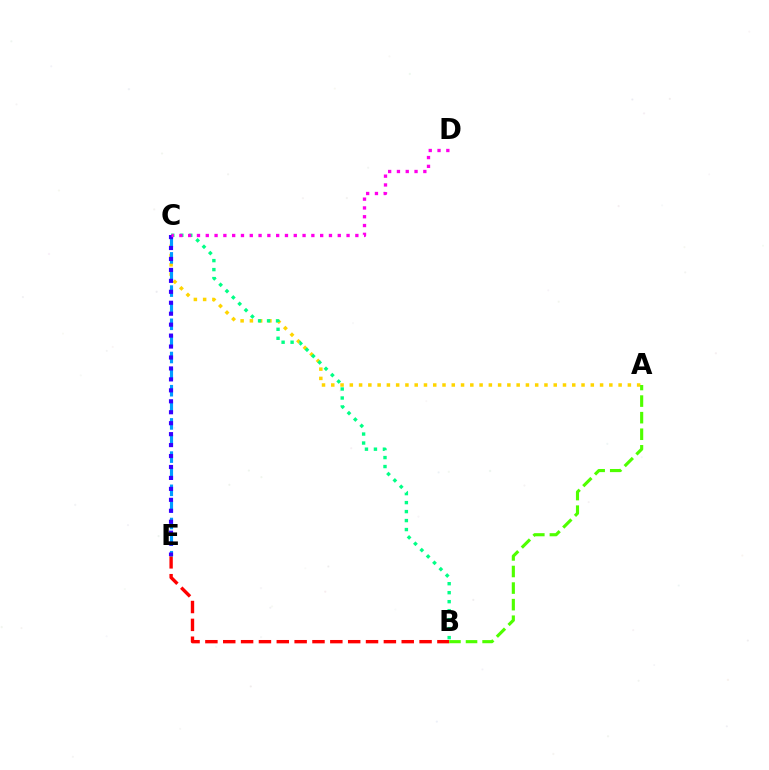{('B', 'E'): [{'color': '#ff0000', 'line_style': 'dashed', 'thickness': 2.42}], ('A', 'C'): [{'color': '#ffd500', 'line_style': 'dotted', 'thickness': 2.52}], ('C', 'E'): [{'color': '#009eff', 'line_style': 'dashed', 'thickness': 2.26}, {'color': '#3700ff', 'line_style': 'dotted', 'thickness': 2.97}], ('A', 'B'): [{'color': '#4fff00', 'line_style': 'dashed', 'thickness': 2.25}], ('B', 'C'): [{'color': '#00ff86', 'line_style': 'dotted', 'thickness': 2.44}], ('C', 'D'): [{'color': '#ff00ed', 'line_style': 'dotted', 'thickness': 2.39}]}